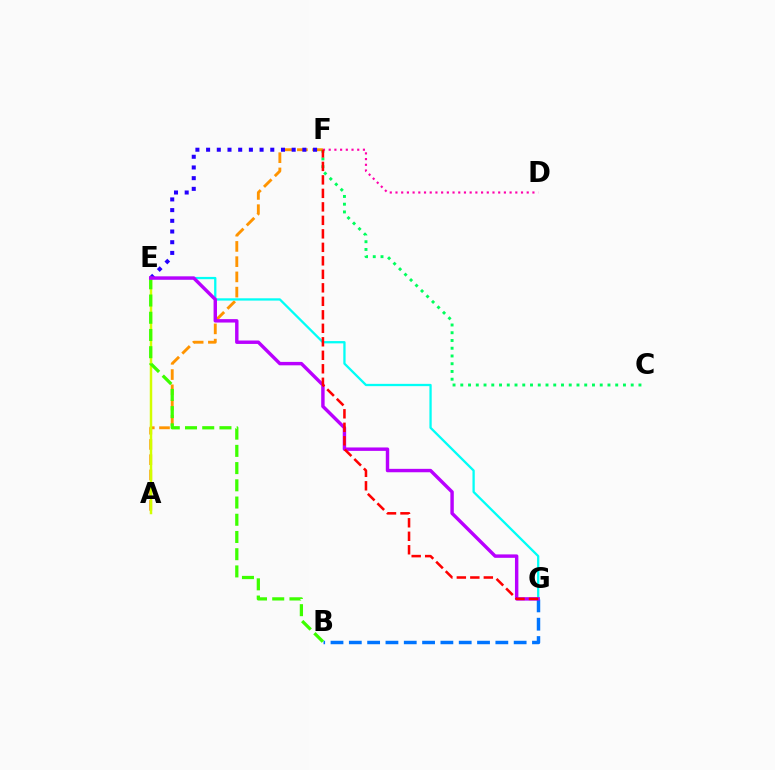{('A', 'F'): [{'color': '#ff9400', 'line_style': 'dashed', 'thickness': 2.07}], ('E', 'G'): [{'color': '#00fff6', 'line_style': 'solid', 'thickness': 1.65}, {'color': '#b900ff', 'line_style': 'solid', 'thickness': 2.46}], ('C', 'F'): [{'color': '#00ff5c', 'line_style': 'dotted', 'thickness': 2.1}], ('E', 'F'): [{'color': '#2500ff', 'line_style': 'dotted', 'thickness': 2.91}], ('A', 'E'): [{'color': '#d1ff00', 'line_style': 'solid', 'thickness': 1.79}], ('B', 'G'): [{'color': '#0074ff', 'line_style': 'dashed', 'thickness': 2.49}], ('B', 'E'): [{'color': '#3dff00', 'line_style': 'dashed', 'thickness': 2.34}], ('D', 'F'): [{'color': '#ff00ac', 'line_style': 'dotted', 'thickness': 1.55}], ('F', 'G'): [{'color': '#ff0000', 'line_style': 'dashed', 'thickness': 1.83}]}